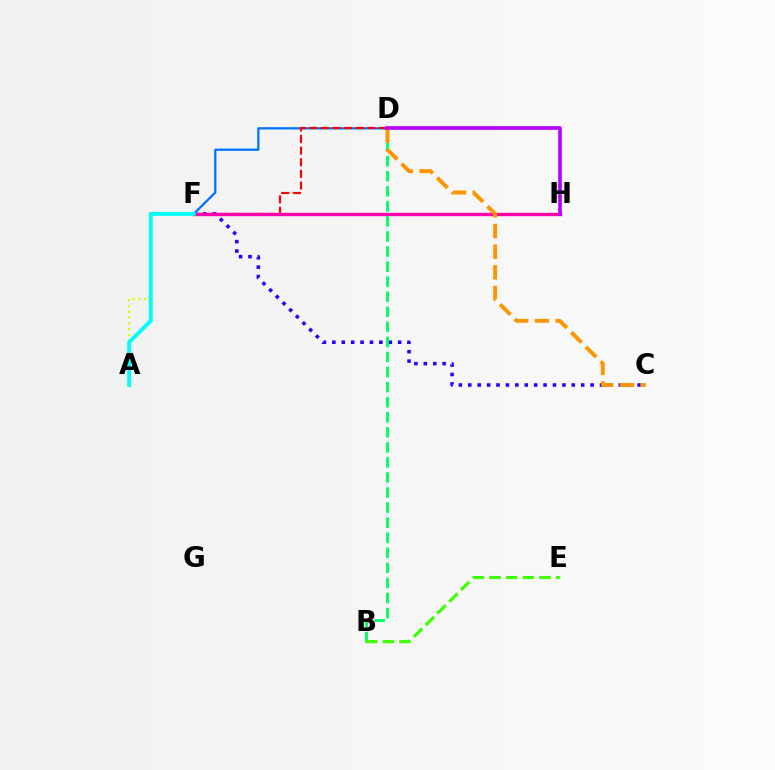{('C', 'F'): [{'color': '#2500ff', 'line_style': 'dotted', 'thickness': 2.56}], ('D', 'F'): [{'color': '#0074ff', 'line_style': 'solid', 'thickness': 1.63}, {'color': '#ff0000', 'line_style': 'dashed', 'thickness': 1.58}], ('A', 'F'): [{'color': '#d1ff00', 'line_style': 'dotted', 'thickness': 1.57}, {'color': '#00fff6', 'line_style': 'solid', 'thickness': 2.81}], ('F', 'H'): [{'color': '#ff00ac', 'line_style': 'solid', 'thickness': 2.43}], ('B', 'D'): [{'color': '#00ff5c', 'line_style': 'dashed', 'thickness': 2.05}], ('C', 'D'): [{'color': '#ff9400', 'line_style': 'dashed', 'thickness': 2.81}], ('B', 'E'): [{'color': '#3dff00', 'line_style': 'dashed', 'thickness': 2.26}], ('D', 'H'): [{'color': '#b900ff', 'line_style': 'solid', 'thickness': 2.62}]}